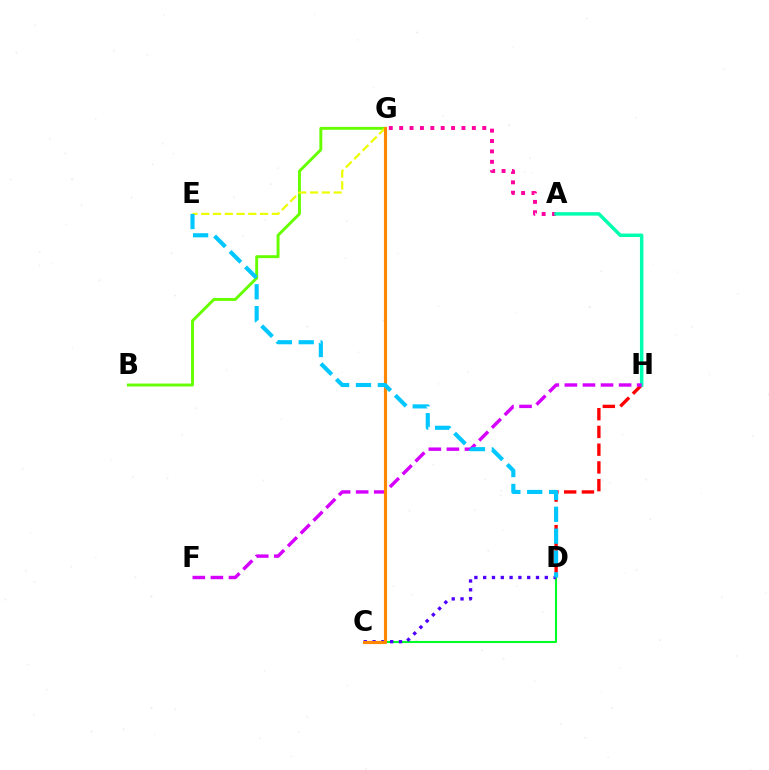{('C', 'D'): [{'color': '#00ff27', 'line_style': 'solid', 'thickness': 1.5}, {'color': '#4f00ff', 'line_style': 'dotted', 'thickness': 2.39}], ('B', 'G'): [{'color': '#66ff00', 'line_style': 'solid', 'thickness': 2.1}], ('D', 'H'): [{'color': '#ff0000', 'line_style': 'dashed', 'thickness': 2.41}], ('A', 'G'): [{'color': '#ff00a0', 'line_style': 'dotted', 'thickness': 2.82}], ('E', 'G'): [{'color': '#eeff00', 'line_style': 'dashed', 'thickness': 1.6}], ('A', 'H'): [{'color': '#00ffaf', 'line_style': 'solid', 'thickness': 2.5}], ('C', 'G'): [{'color': '#003fff', 'line_style': 'dashed', 'thickness': 1.96}, {'color': '#ff8800', 'line_style': 'solid', 'thickness': 2.25}], ('F', 'H'): [{'color': '#d600ff', 'line_style': 'dashed', 'thickness': 2.46}], ('D', 'E'): [{'color': '#00c7ff', 'line_style': 'dashed', 'thickness': 2.97}]}